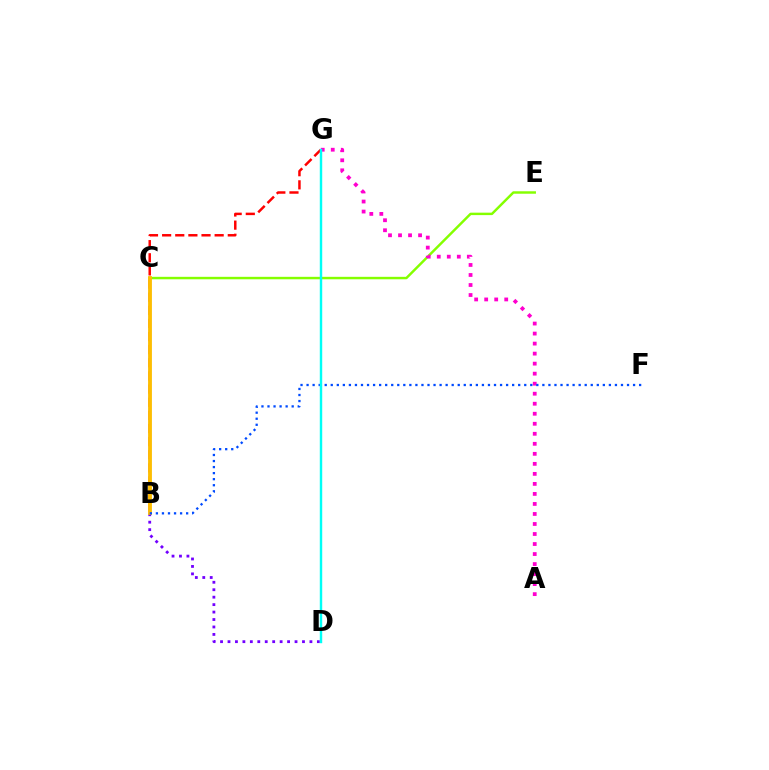{('B', 'C'): [{'color': '#00ff39', 'line_style': 'solid', 'thickness': 1.64}, {'color': '#ffbd00', 'line_style': 'solid', 'thickness': 2.73}], ('B', 'G'): [{'color': '#ff0000', 'line_style': 'dashed', 'thickness': 1.78}], ('C', 'E'): [{'color': '#84ff00', 'line_style': 'solid', 'thickness': 1.76}], ('B', 'D'): [{'color': '#7200ff', 'line_style': 'dotted', 'thickness': 2.02}], ('A', 'G'): [{'color': '#ff00cf', 'line_style': 'dotted', 'thickness': 2.72}], ('B', 'F'): [{'color': '#004bff', 'line_style': 'dotted', 'thickness': 1.64}], ('D', 'G'): [{'color': '#00fff6', 'line_style': 'solid', 'thickness': 1.75}]}